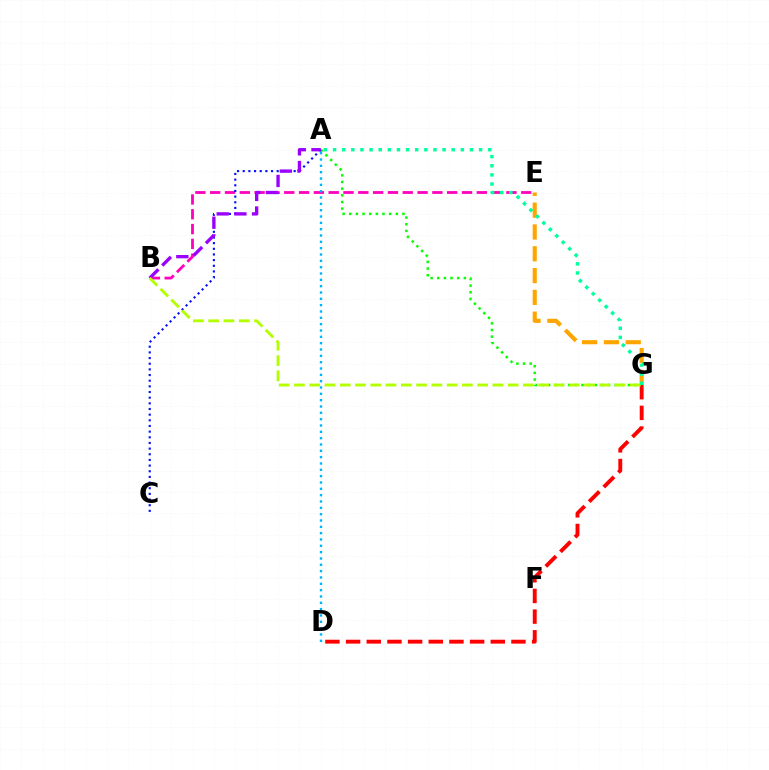{('B', 'E'): [{'color': '#ff00bd', 'line_style': 'dashed', 'thickness': 2.01}], ('A', 'G'): [{'color': '#08ff00', 'line_style': 'dotted', 'thickness': 1.81}, {'color': '#00ff9d', 'line_style': 'dotted', 'thickness': 2.48}], ('E', 'G'): [{'color': '#ffa500', 'line_style': 'dashed', 'thickness': 2.96}], ('A', 'D'): [{'color': '#00b5ff', 'line_style': 'dotted', 'thickness': 1.72}], ('A', 'C'): [{'color': '#0010ff', 'line_style': 'dotted', 'thickness': 1.54}], ('D', 'G'): [{'color': '#ff0000', 'line_style': 'dashed', 'thickness': 2.81}], ('A', 'B'): [{'color': '#9b00ff', 'line_style': 'dashed', 'thickness': 2.4}], ('B', 'G'): [{'color': '#b3ff00', 'line_style': 'dashed', 'thickness': 2.07}]}